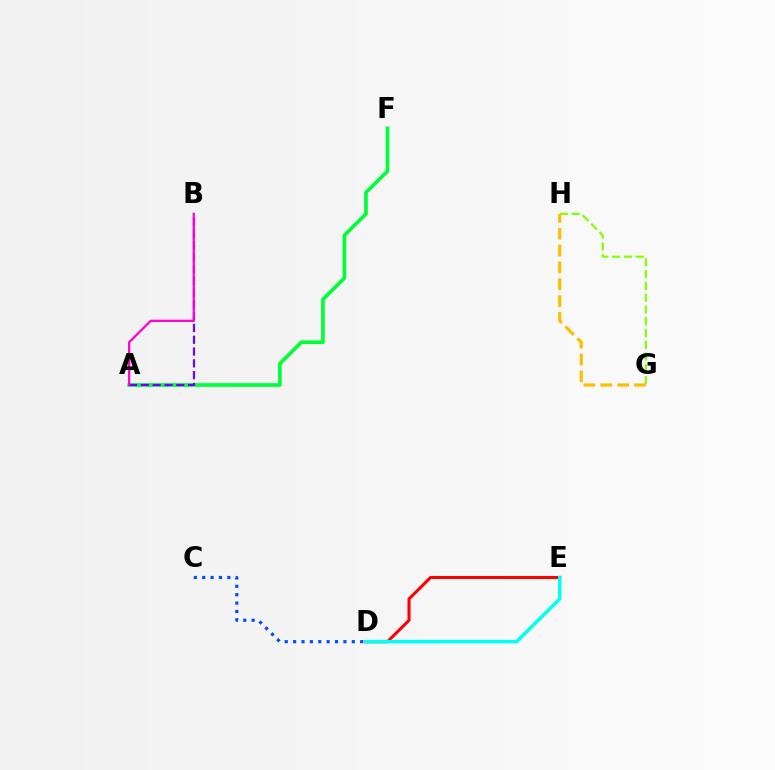{('G', 'H'): [{'color': '#84ff00', 'line_style': 'dashed', 'thickness': 1.6}, {'color': '#ffbd00', 'line_style': 'dashed', 'thickness': 2.29}], ('A', 'F'): [{'color': '#00ff39', 'line_style': 'solid', 'thickness': 2.65}], ('C', 'D'): [{'color': '#004bff', 'line_style': 'dotted', 'thickness': 2.28}], ('A', 'B'): [{'color': '#7200ff', 'line_style': 'dashed', 'thickness': 1.6}, {'color': '#ff00cf', 'line_style': 'solid', 'thickness': 1.61}], ('D', 'E'): [{'color': '#ff0000', 'line_style': 'solid', 'thickness': 2.21}, {'color': '#00fff6', 'line_style': 'solid', 'thickness': 2.52}]}